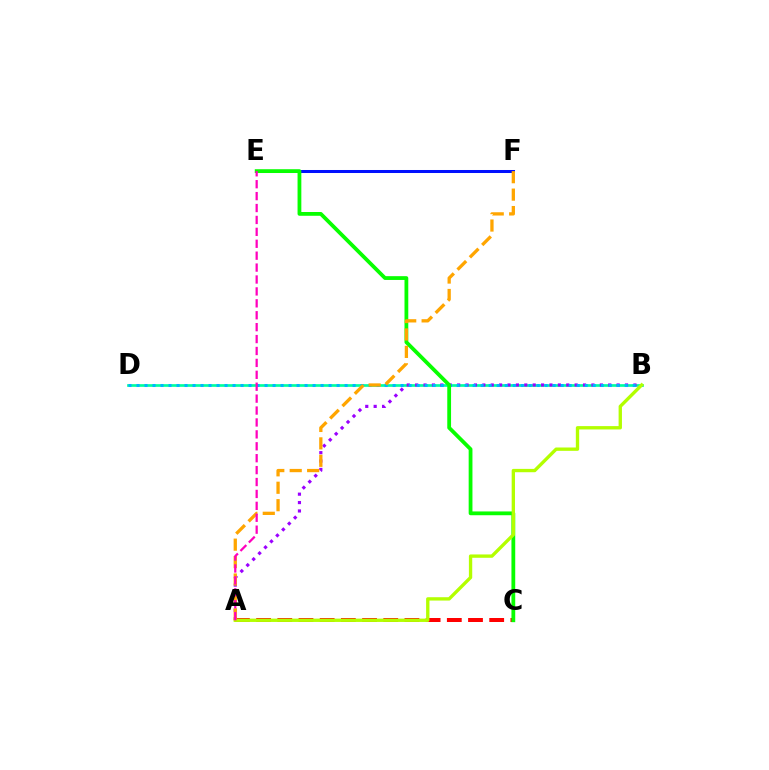{('B', 'D'): [{'color': '#00ff9d', 'line_style': 'solid', 'thickness': 1.94}, {'color': '#00b5ff', 'line_style': 'dotted', 'thickness': 2.17}], ('A', 'B'): [{'color': '#9b00ff', 'line_style': 'dotted', 'thickness': 2.28}, {'color': '#b3ff00', 'line_style': 'solid', 'thickness': 2.41}], ('E', 'F'): [{'color': '#0010ff', 'line_style': 'solid', 'thickness': 2.17}], ('A', 'C'): [{'color': '#ff0000', 'line_style': 'dashed', 'thickness': 2.88}], ('C', 'E'): [{'color': '#08ff00', 'line_style': 'solid', 'thickness': 2.73}], ('A', 'F'): [{'color': '#ffa500', 'line_style': 'dashed', 'thickness': 2.37}], ('A', 'E'): [{'color': '#ff00bd', 'line_style': 'dashed', 'thickness': 1.62}]}